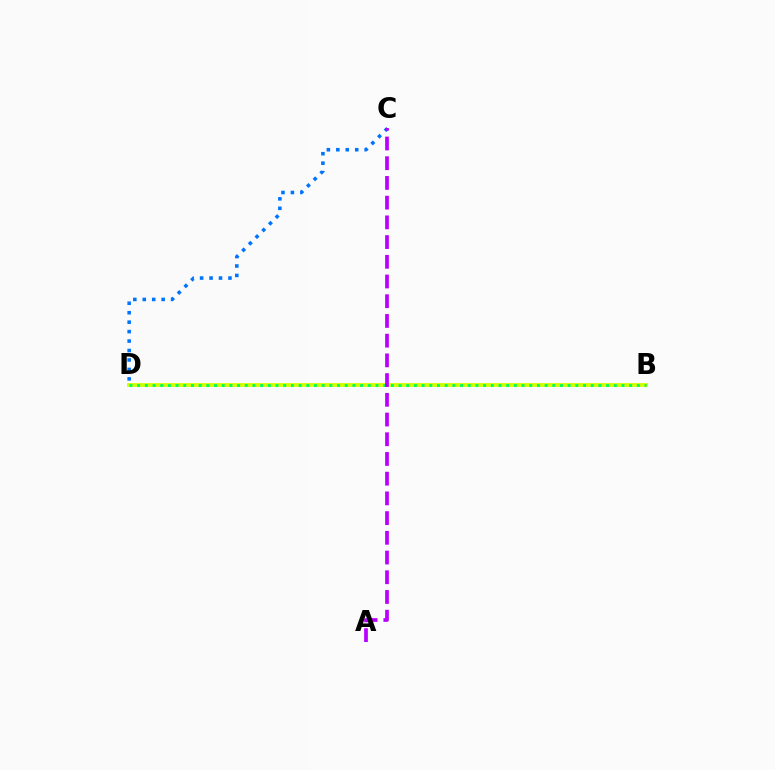{('C', 'D'): [{'color': '#0074ff', 'line_style': 'dotted', 'thickness': 2.57}], ('B', 'D'): [{'color': '#ff0000', 'line_style': 'solid', 'thickness': 1.56}, {'color': '#d1ff00', 'line_style': 'solid', 'thickness': 2.74}, {'color': '#00ff5c', 'line_style': 'dotted', 'thickness': 2.09}], ('A', 'C'): [{'color': '#b900ff', 'line_style': 'dashed', 'thickness': 2.68}]}